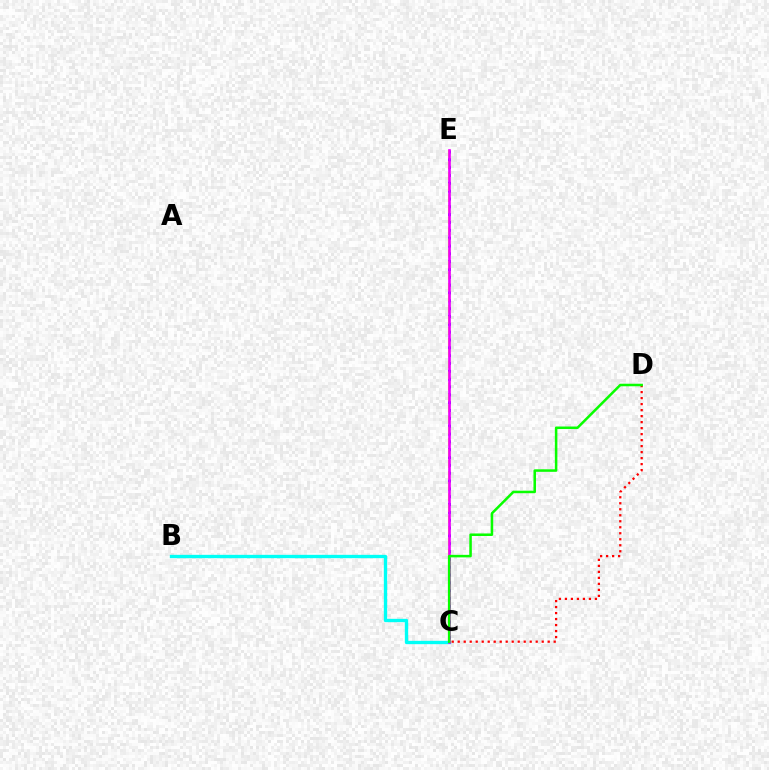{('B', 'C'): [{'color': '#00fff6', 'line_style': 'solid', 'thickness': 2.4}], ('C', 'E'): [{'color': '#0010ff', 'line_style': 'dotted', 'thickness': 2.13}, {'color': '#fcf500', 'line_style': 'dashed', 'thickness': 1.5}, {'color': '#ee00ff', 'line_style': 'solid', 'thickness': 1.92}], ('C', 'D'): [{'color': '#ff0000', 'line_style': 'dotted', 'thickness': 1.63}, {'color': '#08ff00', 'line_style': 'solid', 'thickness': 1.82}]}